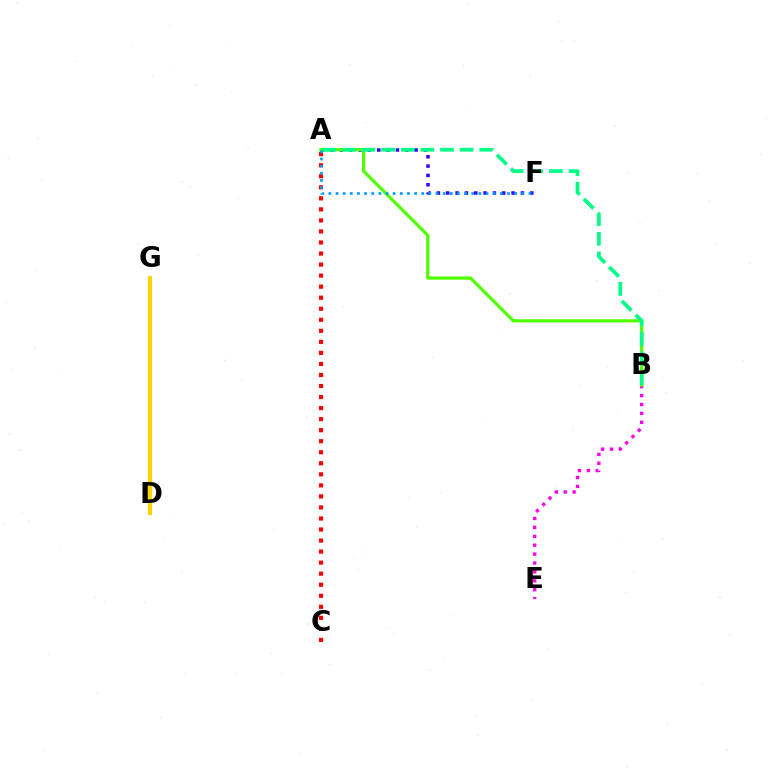{('B', 'E'): [{'color': '#ff00ed', 'line_style': 'dotted', 'thickness': 2.42}], ('D', 'G'): [{'color': '#ffd500', 'line_style': 'solid', 'thickness': 2.98}], ('A', 'F'): [{'color': '#3700ff', 'line_style': 'dotted', 'thickness': 2.54}, {'color': '#009eff', 'line_style': 'dotted', 'thickness': 1.94}], ('A', 'B'): [{'color': '#4fff00', 'line_style': 'solid', 'thickness': 2.31}, {'color': '#00ff86', 'line_style': 'dashed', 'thickness': 2.67}], ('A', 'C'): [{'color': '#ff0000', 'line_style': 'dotted', 'thickness': 3.0}]}